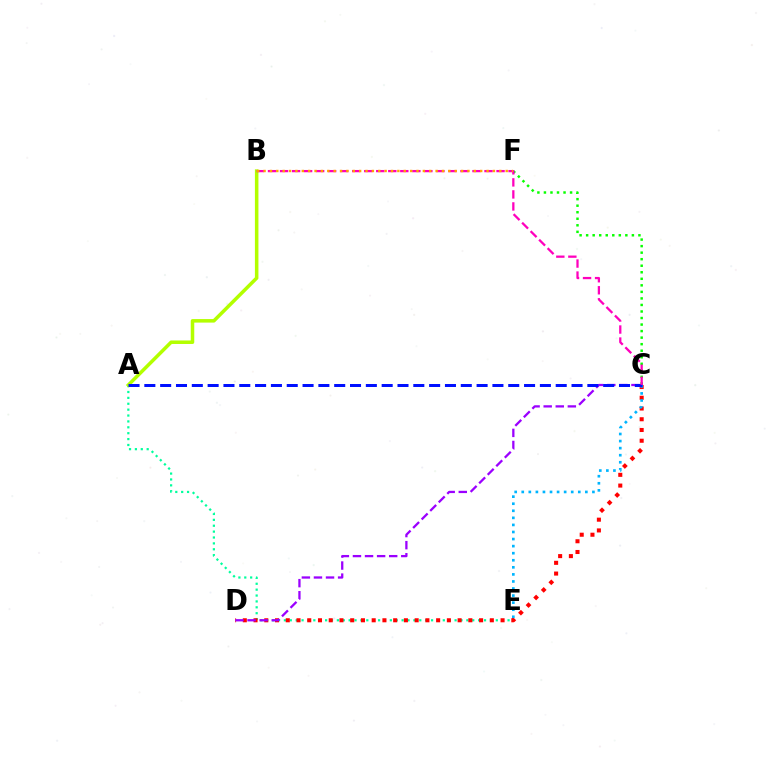{('C', 'F'): [{'color': '#08ff00', 'line_style': 'dotted', 'thickness': 1.78}], ('A', 'E'): [{'color': '#00ff9d', 'line_style': 'dotted', 'thickness': 1.6}], ('A', 'B'): [{'color': '#b3ff00', 'line_style': 'solid', 'thickness': 2.54}], ('C', 'D'): [{'color': '#ff0000', 'line_style': 'dotted', 'thickness': 2.92}, {'color': '#9b00ff', 'line_style': 'dashed', 'thickness': 1.64}], ('C', 'E'): [{'color': '#00b5ff', 'line_style': 'dotted', 'thickness': 1.92}], ('A', 'C'): [{'color': '#0010ff', 'line_style': 'dashed', 'thickness': 2.15}], ('B', 'C'): [{'color': '#ff00bd', 'line_style': 'dashed', 'thickness': 1.63}], ('B', 'F'): [{'color': '#ffa500', 'line_style': 'dotted', 'thickness': 1.73}]}